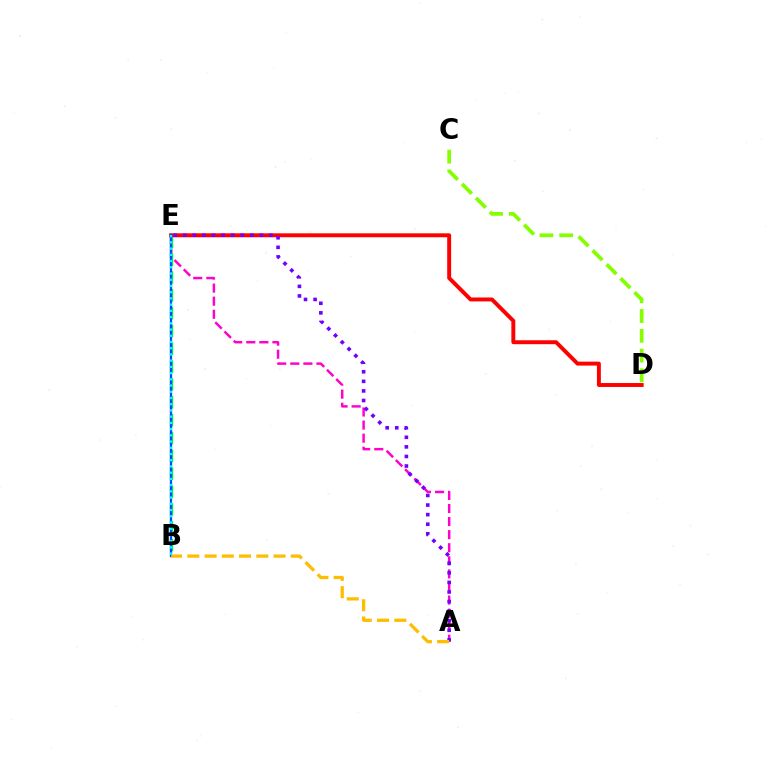{('A', 'E'): [{'color': '#ff00cf', 'line_style': 'dashed', 'thickness': 1.78}, {'color': '#7200ff', 'line_style': 'dotted', 'thickness': 2.6}], ('B', 'E'): [{'color': '#00ff39', 'line_style': 'dashed', 'thickness': 2.42}, {'color': '#004bff', 'line_style': 'solid', 'thickness': 1.64}, {'color': '#00fff6', 'line_style': 'dotted', 'thickness': 1.69}], ('D', 'E'): [{'color': '#ff0000', 'line_style': 'solid', 'thickness': 2.83}], ('C', 'D'): [{'color': '#84ff00', 'line_style': 'dashed', 'thickness': 2.69}], ('A', 'B'): [{'color': '#ffbd00', 'line_style': 'dashed', 'thickness': 2.34}]}